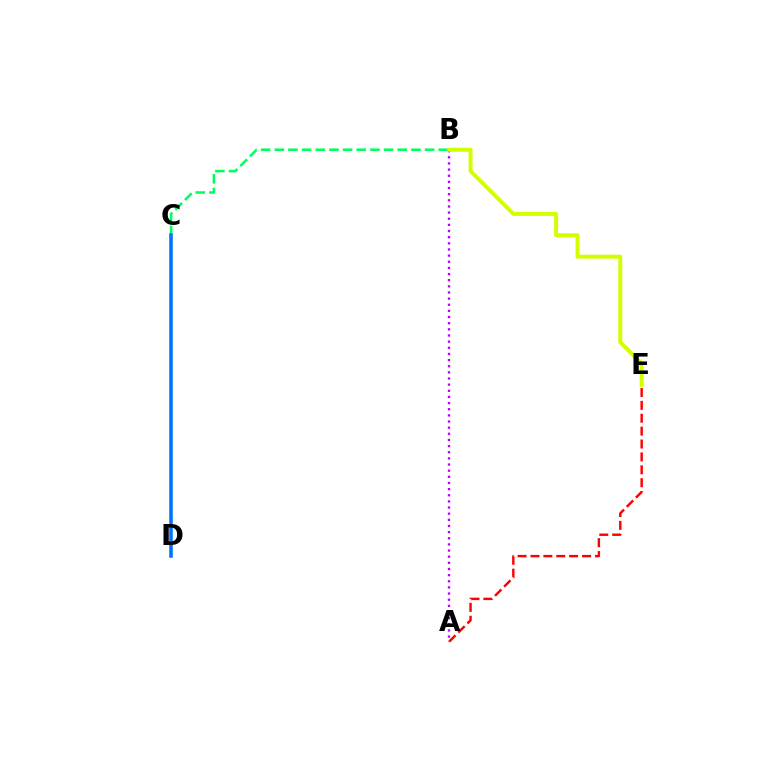{('A', 'B'): [{'color': '#b900ff', 'line_style': 'dotted', 'thickness': 1.67}], ('B', 'C'): [{'color': '#00ff5c', 'line_style': 'dashed', 'thickness': 1.86}], ('B', 'E'): [{'color': '#d1ff00', 'line_style': 'solid', 'thickness': 2.86}], ('A', 'E'): [{'color': '#ff0000', 'line_style': 'dashed', 'thickness': 1.75}], ('C', 'D'): [{'color': '#0074ff', 'line_style': 'solid', 'thickness': 2.56}]}